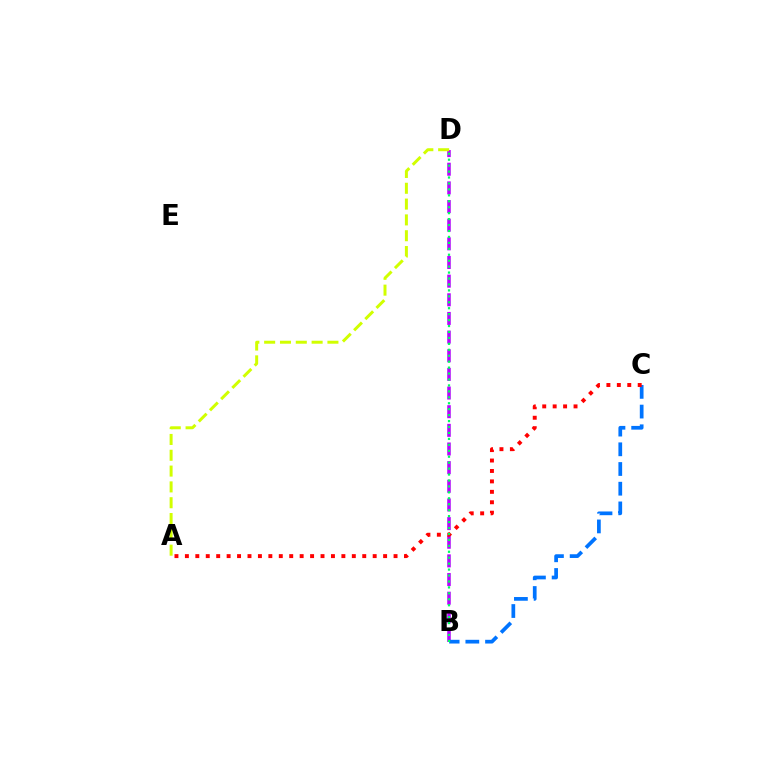{('B', 'D'): [{'color': '#b900ff', 'line_style': 'dashed', 'thickness': 2.53}, {'color': '#00ff5c', 'line_style': 'dotted', 'thickness': 1.61}], ('B', 'C'): [{'color': '#0074ff', 'line_style': 'dashed', 'thickness': 2.68}], ('A', 'D'): [{'color': '#d1ff00', 'line_style': 'dashed', 'thickness': 2.15}], ('A', 'C'): [{'color': '#ff0000', 'line_style': 'dotted', 'thickness': 2.83}]}